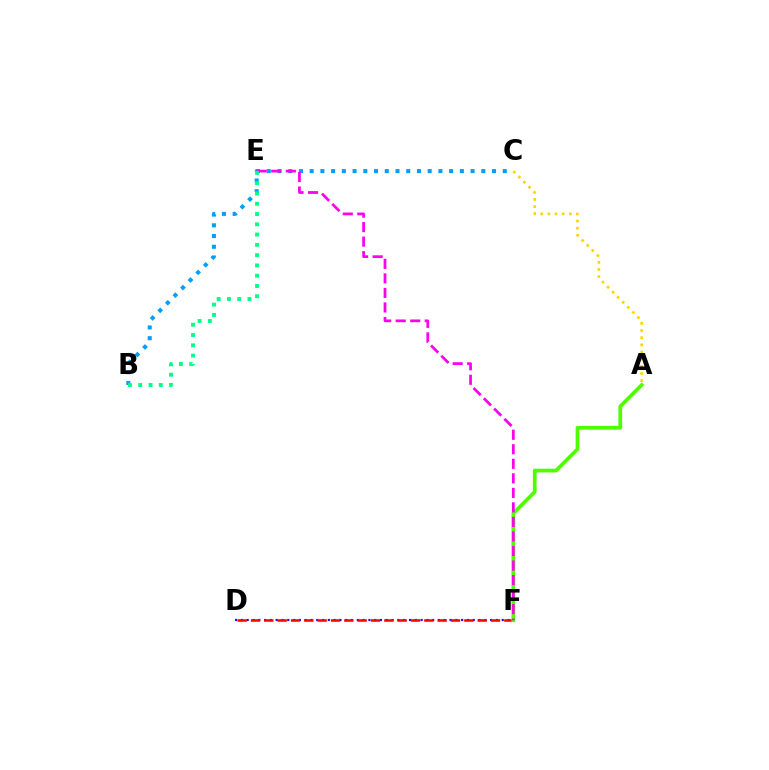{('B', 'C'): [{'color': '#009eff', 'line_style': 'dotted', 'thickness': 2.91}], ('A', 'C'): [{'color': '#ffd500', 'line_style': 'dotted', 'thickness': 1.95}], ('D', 'F'): [{'color': '#3700ff', 'line_style': 'dotted', 'thickness': 1.57}, {'color': '#ff0000', 'line_style': 'dashed', 'thickness': 1.81}], ('A', 'F'): [{'color': '#4fff00', 'line_style': 'solid', 'thickness': 2.69}], ('E', 'F'): [{'color': '#ff00ed', 'line_style': 'dashed', 'thickness': 1.97}], ('B', 'E'): [{'color': '#00ff86', 'line_style': 'dotted', 'thickness': 2.79}]}